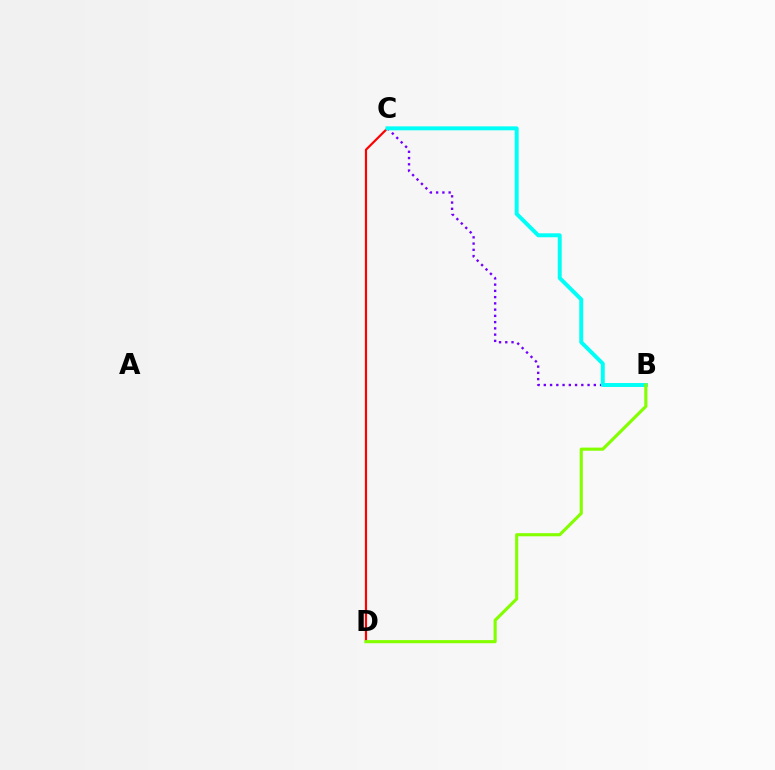{('C', 'D'): [{'color': '#ff0000', 'line_style': 'solid', 'thickness': 1.57}], ('B', 'C'): [{'color': '#7200ff', 'line_style': 'dotted', 'thickness': 1.7}, {'color': '#00fff6', 'line_style': 'solid', 'thickness': 2.84}], ('B', 'D'): [{'color': '#84ff00', 'line_style': 'solid', 'thickness': 2.25}]}